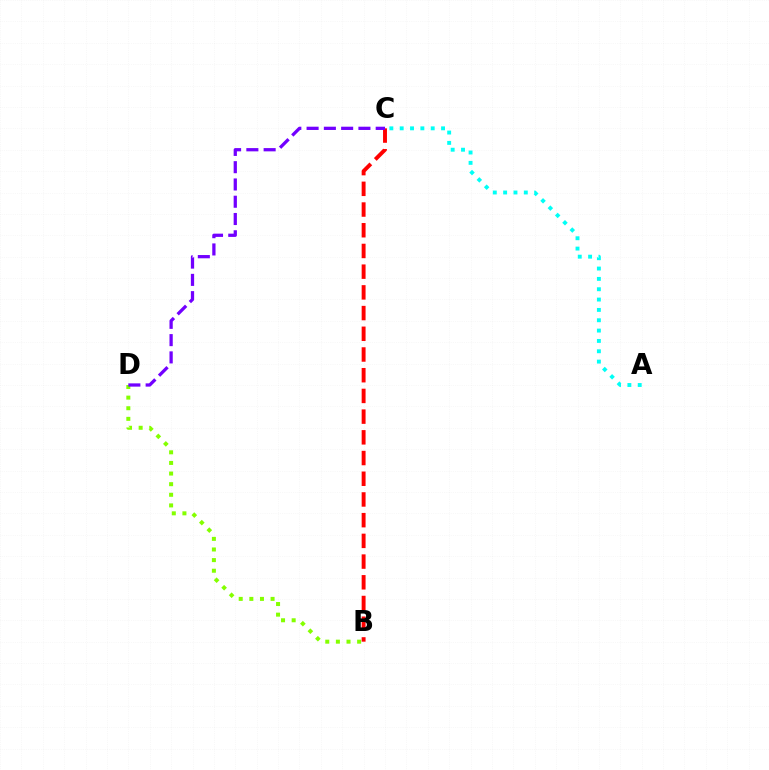{('B', 'D'): [{'color': '#84ff00', 'line_style': 'dotted', 'thickness': 2.88}], ('A', 'C'): [{'color': '#00fff6', 'line_style': 'dotted', 'thickness': 2.81}], ('B', 'C'): [{'color': '#ff0000', 'line_style': 'dashed', 'thickness': 2.81}], ('C', 'D'): [{'color': '#7200ff', 'line_style': 'dashed', 'thickness': 2.35}]}